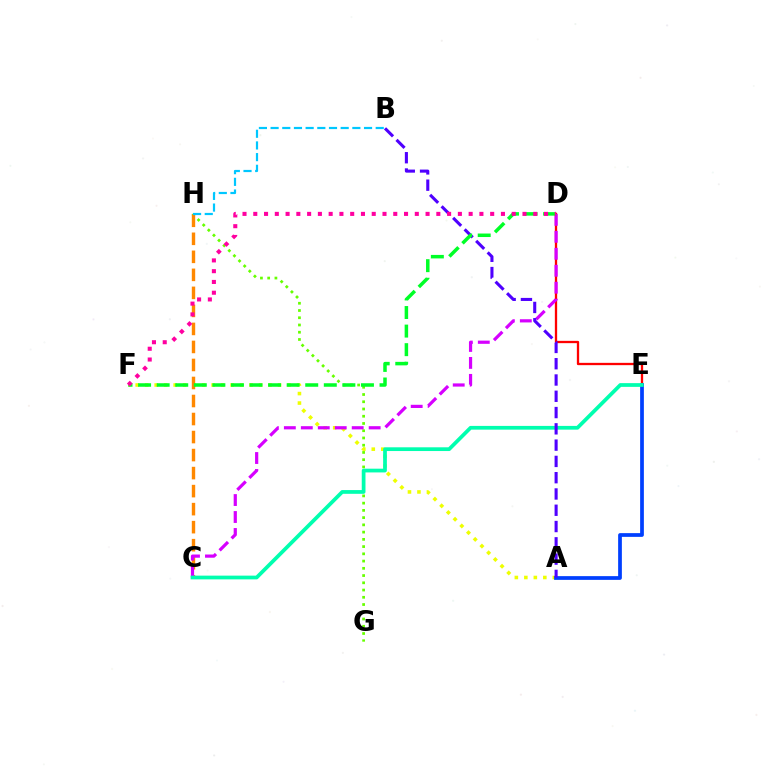{('G', 'H'): [{'color': '#66ff00', 'line_style': 'dotted', 'thickness': 1.97}], ('D', 'E'): [{'color': '#ff0000', 'line_style': 'solid', 'thickness': 1.66}], ('A', 'F'): [{'color': '#eeff00', 'line_style': 'dotted', 'thickness': 2.58}], ('C', 'H'): [{'color': '#ff8800', 'line_style': 'dashed', 'thickness': 2.45}], ('B', 'H'): [{'color': '#00c7ff', 'line_style': 'dashed', 'thickness': 1.59}], ('C', 'D'): [{'color': '#d600ff', 'line_style': 'dashed', 'thickness': 2.3}], ('A', 'E'): [{'color': '#003fff', 'line_style': 'solid', 'thickness': 2.69}], ('C', 'E'): [{'color': '#00ffaf', 'line_style': 'solid', 'thickness': 2.69}], ('A', 'B'): [{'color': '#4f00ff', 'line_style': 'dashed', 'thickness': 2.21}], ('D', 'F'): [{'color': '#00ff27', 'line_style': 'dashed', 'thickness': 2.52}, {'color': '#ff00a0', 'line_style': 'dotted', 'thickness': 2.93}]}